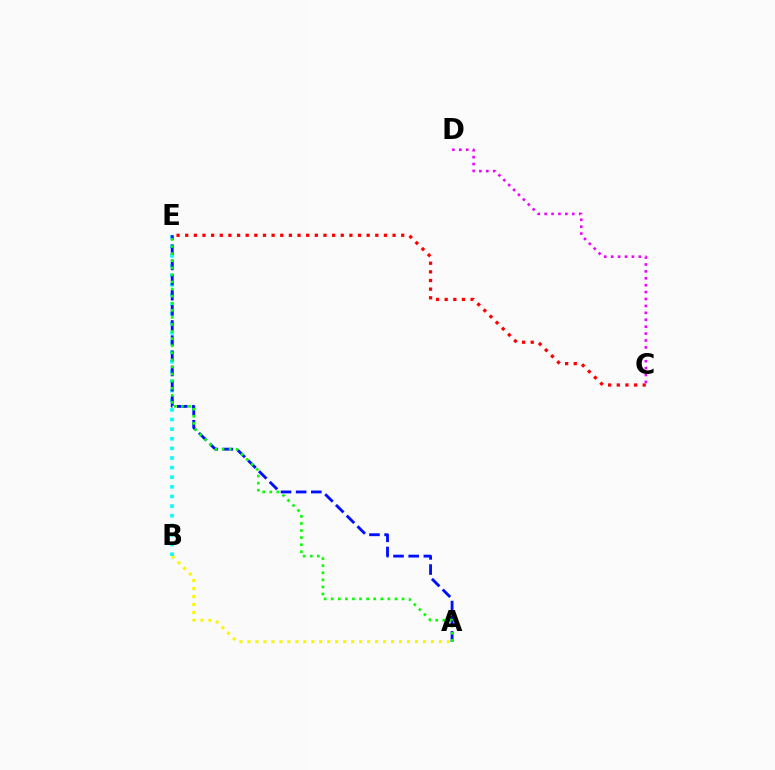{('C', 'D'): [{'color': '#ee00ff', 'line_style': 'dotted', 'thickness': 1.88}], ('A', 'B'): [{'color': '#fcf500', 'line_style': 'dotted', 'thickness': 2.17}], ('B', 'E'): [{'color': '#00fff6', 'line_style': 'dotted', 'thickness': 2.61}], ('A', 'E'): [{'color': '#0010ff', 'line_style': 'dashed', 'thickness': 2.06}, {'color': '#08ff00', 'line_style': 'dotted', 'thickness': 1.92}], ('C', 'E'): [{'color': '#ff0000', 'line_style': 'dotted', 'thickness': 2.35}]}